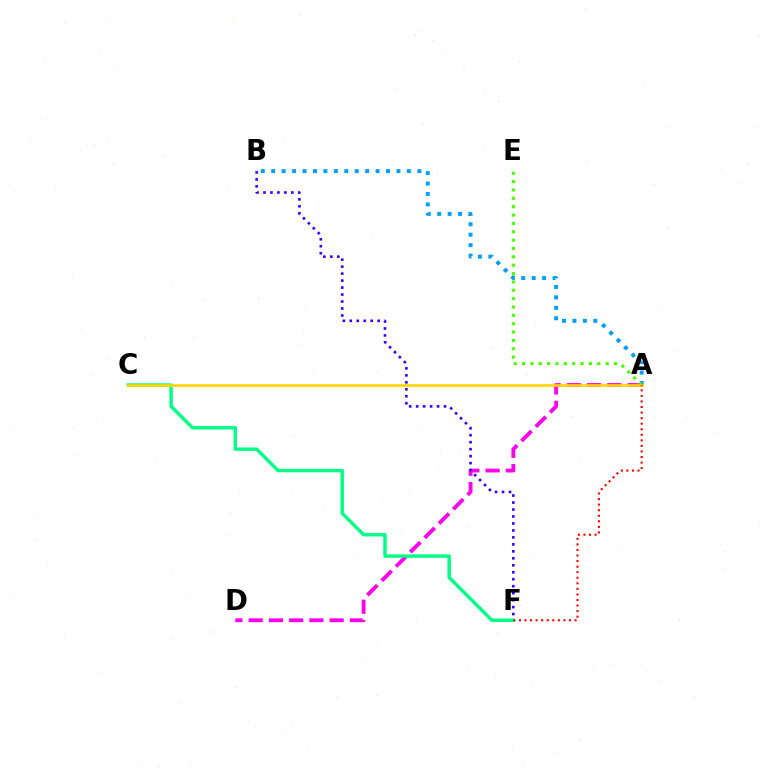{('A', 'D'): [{'color': '#ff00ed', 'line_style': 'dashed', 'thickness': 2.75}], ('B', 'F'): [{'color': '#3700ff', 'line_style': 'dotted', 'thickness': 1.89}], ('A', 'B'): [{'color': '#009eff', 'line_style': 'dotted', 'thickness': 2.84}], ('A', 'E'): [{'color': '#4fff00', 'line_style': 'dotted', 'thickness': 2.27}], ('C', 'F'): [{'color': '#00ff86', 'line_style': 'solid', 'thickness': 2.46}], ('A', 'C'): [{'color': '#ffd500', 'line_style': 'solid', 'thickness': 1.9}], ('A', 'F'): [{'color': '#ff0000', 'line_style': 'dotted', 'thickness': 1.51}]}